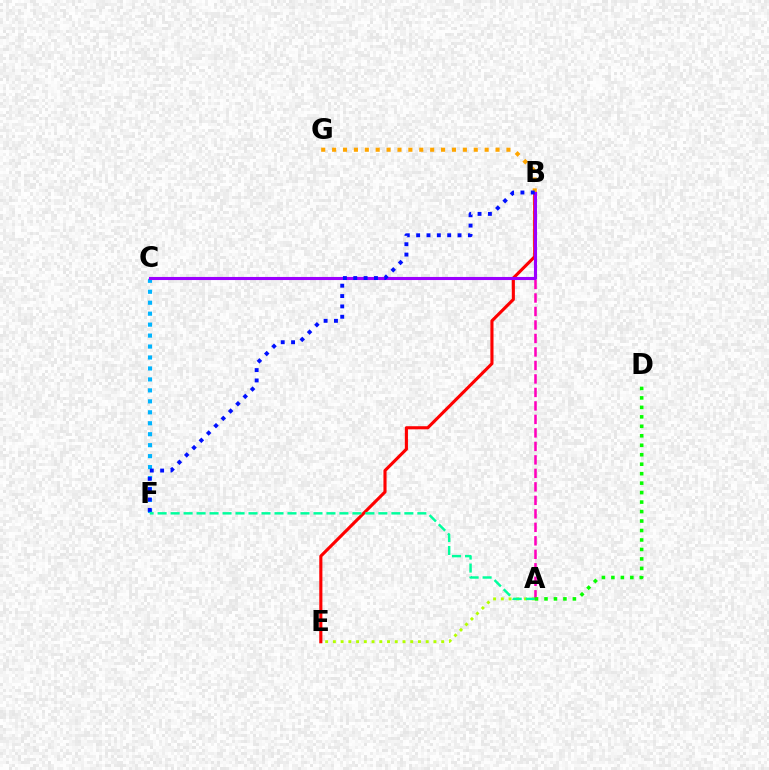{('B', 'E'): [{'color': '#ff0000', 'line_style': 'solid', 'thickness': 2.24}], ('A', 'E'): [{'color': '#b3ff00', 'line_style': 'dotted', 'thickness': 2.1}], ('A', 'B'): [{'color': '#ff00bd', 'line_style': 'dashed', 'thickness': 1.83}], ('B', 'G'): [{'color': '#ffa500', 'line_style': 'dotted', 'thickness': 2.96}], ('C', 'F'): [{'color': '#00b5ff', 'line_style': 'dotted', 'thickness': 2.98}], ('A', 'F'): [{'color': '#00ff9d', 'line_style': 'dashed', 'thickness': 1.76}], ('B', 'C'): [{'color': '#9b00ff', 'line_style': 'solid', 'thickness': 2.22}], ('B', 'F'): [{'color': '#0010ff', 'line_style': 'dotted', 'thickness': 2.81}], ('A', 'D'): [{'color': '#08ff00', 'line_style': 'dotted', 'thickness': 2.57}]}